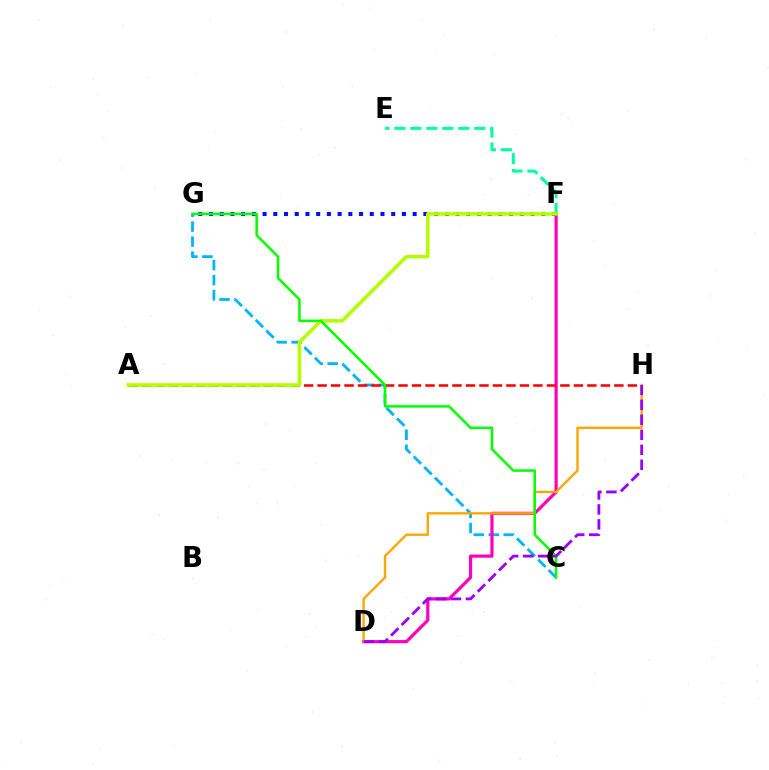{('F', 'G'): [{'color': '#0010ff', 'line_style': 'dotted', 'thickness': 2.91}], ('E', 'F'): [{'color': '#00ff9d', 'line_style': 'dashed', 'thickness': 2.17}], ('C', 'G'): [{'color': '#00b5ff', 'line_style': 'dashed', 'thickness': 2.03}, {'color': '#08ff00', 'line_style': 'solid', 'thickness': 1.82}], ('D', 'F'): [{'color': '#ff00bd', 'line_style': 'solid', 'thickness': 2.29}], ('A', 'H'): [{'color': '#ff0000', 'line_style': 'dashed', 'thickness': 1.83}], ('A', 'F'): [{'color': '#b3ff00', 'line_style': 'solid', 'thickness': 2.56}], ('D', 'H'): [{'color': '#ffa500', 'line_style': 'solid', 'thickness': 1.71}, {'color': '#9b00ff', 'line_style': 'dashed', 'thickness': 2.04}]}